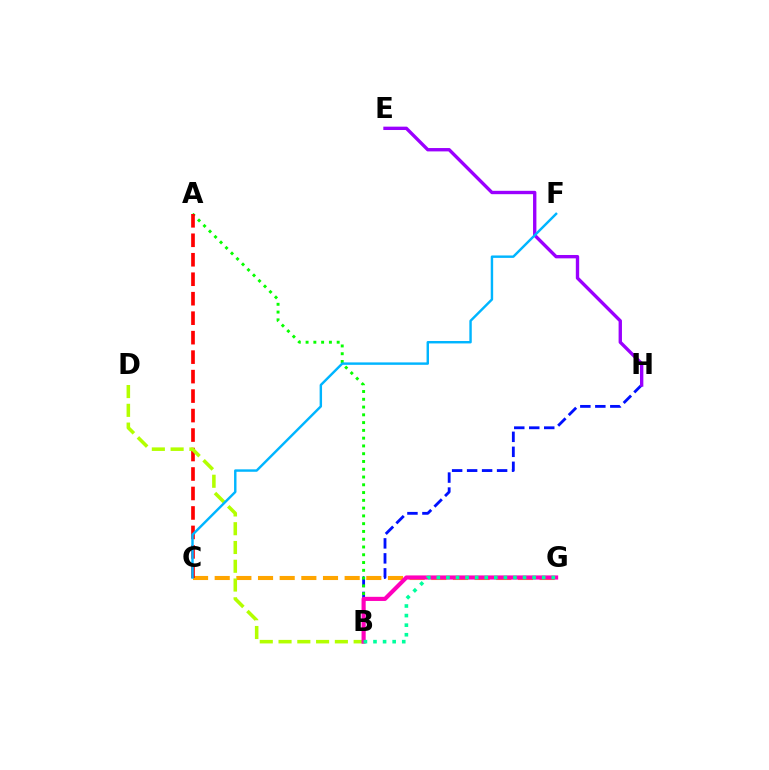{('B', 'H'): [{'color': '#0010ff', 'line_style': 'dashed', 'thickness': 2.04}], ('C', 'G'): [{'color': '#ffa500', 'line_style': 'dashed', 'thickness': 2.94}], ('A', 'B'): [{'color': '#08ff00', 'line_style': 'dotted', 'thickness': 2.11}], ('A', 'C'): [{'color': '#ff0000', 'line_style': 'dashed', 'thickness': 2.65}], ('B', 'D'): [{'color': '#b3ff00', 'line_style': 'dashed', 'thickness': 2.55}], ('B', 'G'): [{'color': '#ff00bd', 'line_style': 'solid', 'thickness': 2.98}, {'color': '#00ff9d', 'line_style': 'dotted', 'thickness': 2.6}], ('E', 'H'): [{'color': '#9b00ff', 'line_style': 'solid', 'thickness': 2.42}], ('C', 'F'): [{'color': '#00b5ff', 'line_style': 'solid', 'thickness': 1.75}]}